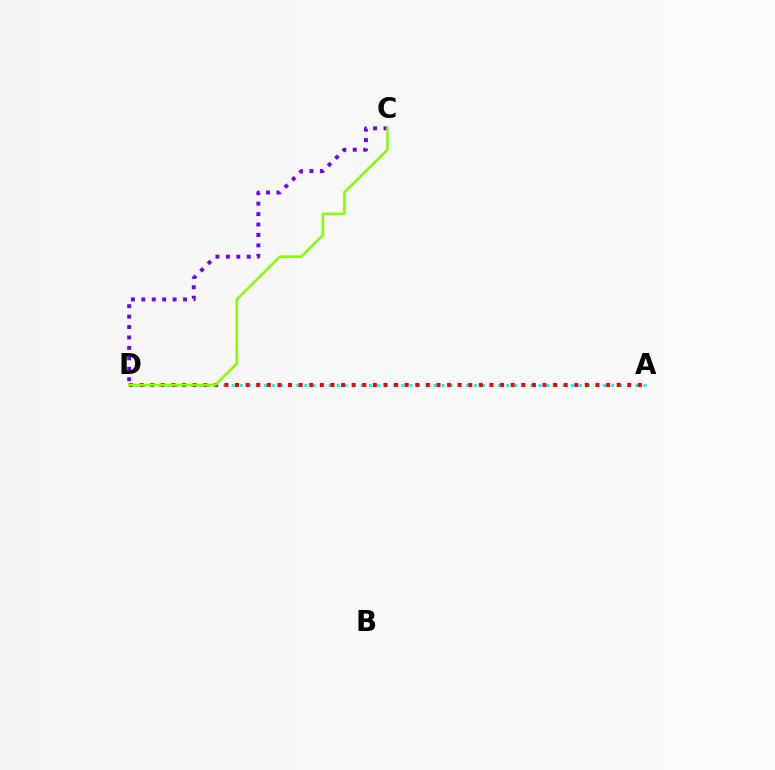{('A', 'D'): [{'color': '#00fff6', 'line_style': 'dotted', 'thickness': 2.19}, {'color': '#ff0000', 'line_style': 'dotted', 'thickness': 2.88}], ('C', 'D'): [{'color': '#7200ff', 'line_style': 'dotted', 'thickness': 2.83}, {'color': '#84ff00', 'line_style': 'solid', 'thickness': 1.85}]}